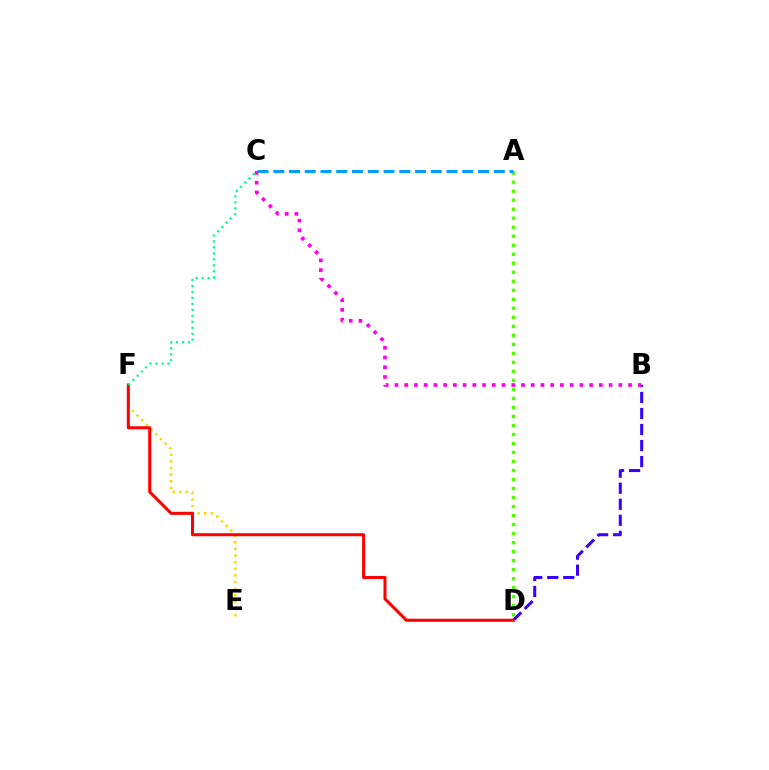{('A', 'D'): [{'color': '#4fff00', 'line_style': 'dotted', 'thickness': 2.45}], ('B', 'D'): [{'color': '#3700ff', 'line_style': 'dashed', 'thickness': 2.18}], ('B', 'C'): [{'color': '#ff00ed', 'line_style': 'dotted', 'thickness': 2.64}], ('E', 'F'): [{'color': '#ffd500', 'line_style': 'dotted', 'thickness': 1.8}], ('D', 'F'): [{'color': '#ff0000', 'line_style': 'solid', 'thickness': 2.19}], ('A', 'C'): [{'color': '#009eff', 'line_style': 'dashed', 'thickness': 2.14}], ('C', 'F'): [{'color': '#00ff86', 'line_style': 'dotted', 'thickness': 1.63}]}